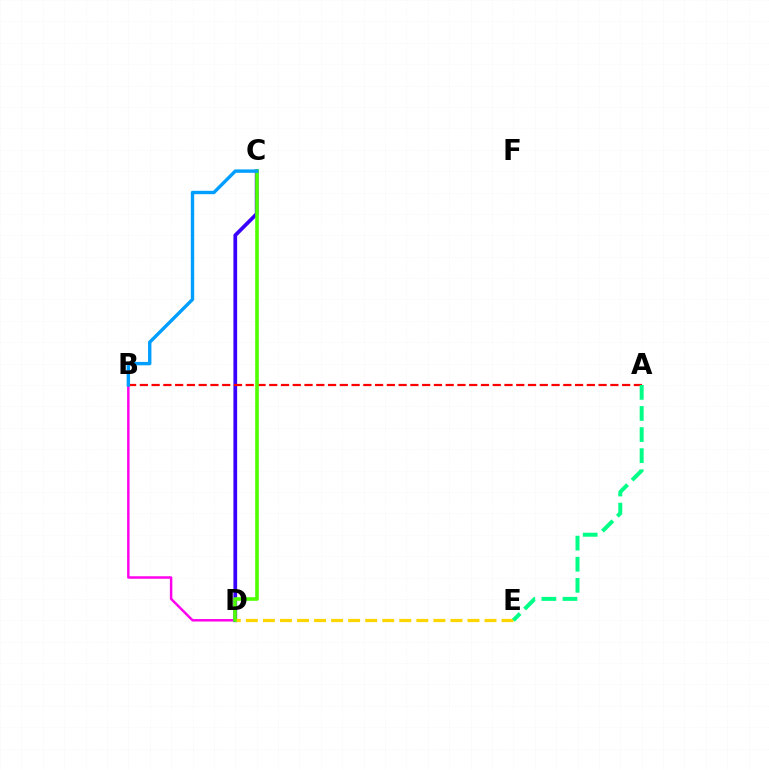{('B', 'D'): [{'color': '#ff00ed', 'line_style': 'solid', 'thickness': 1.78}], ('C', 'D'): [{'color': '#3700ff', 'line_style': 'solid', 'thickness': 2.68}, {'color': '#4fff00', 'line_style': 'solid', 'thickness': 2.59}], ('D', 'E'): [{'color': '#ffd500', 'line_style': 'dashed', 'thickness': 2.32}], ('A', 'B'): [{'color': '#ff0000', 'line_style': 'dashed', 'thickness': 1.6}], ('A', 'E'): [{'color': '#00ff86', 'line_style': 'dashed', 'thickness': 2.87}], ('B', 'C'): [{'color': '#009eff', 'line_style': 'solid', 'thickness': 2.44}]}